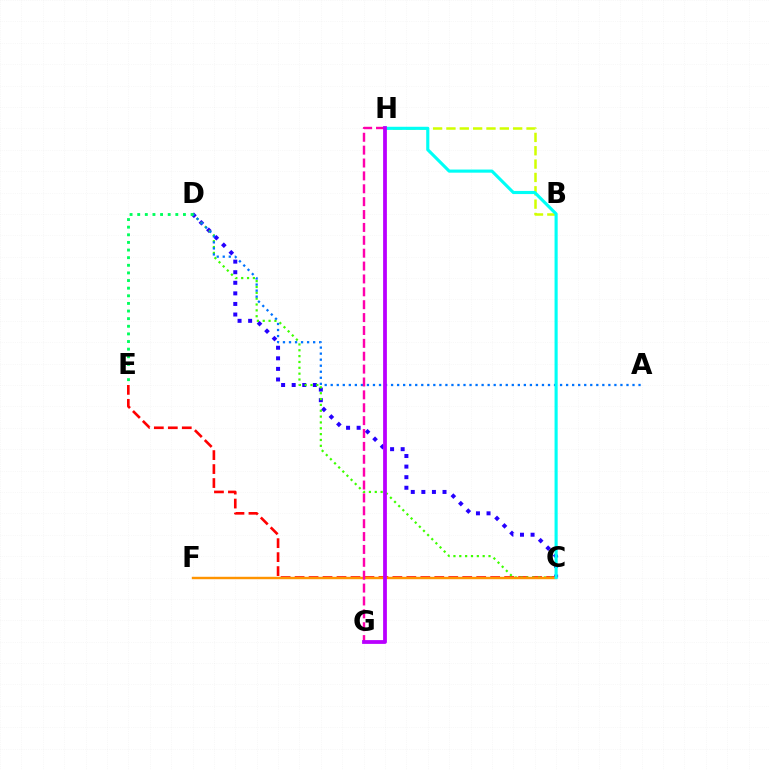{('C', 'D'): [{'color': '#2500ff', 'line_style': 'dotted', 'thickness': 2.87}, {'color': '#3dff00', 'line_style': 'dotted', 'thickness': 1.59}], ('C', 'E'): [{'color': '#ff0000', 'line_style': 'dashed', 'thickness': 1.9}], ('A', 'D'): [{'color': '#0074ff', 'line_style': 'dotted', 'thickness': 1.64}], ('B', 'H'): [{'color': '#d1ff00', 'line_style': 'dashed', 'thickness': 1.81}], ('C', 'F'): [{'color': '#ff9400', 'line_style': 'solid', 'thickness': 1.74}], ('C', 'H'): [{'color': '#00fff6', 'line_style': 'solid', 'thickness': 2.25}], ('G', 'H'): [{'color': '#ff00ac', 'line_style': 'dashed', 'thickness': 1.75}, {'color': '#b900ff', 'line_style': 'solid', 'thickness': 2.72}], ('D', 'E'): [{'color': '#00ff5c', 'line_style': 'dotted', 'thickness': 2.07}]}